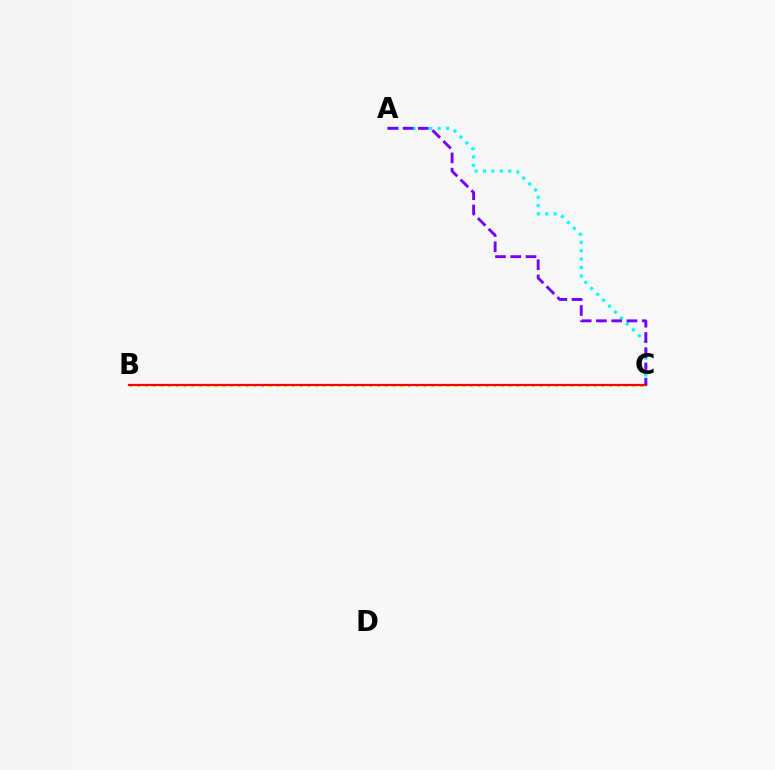{('A', 'C'): [{'color': '#00fff6', 'line_style': 'dotted', 'thickness': 2.28}, {'color': '#7200ff', 'line_style': 'dashed', 'thickness': 2.07}], ('B', 'C'): [{'color': '#84ff00', 'line_style': 'dotted', 'thickness': 2.1}, {'color': '#ff0000', 'line_style': 'solid', 'thickness': 1.62}]}